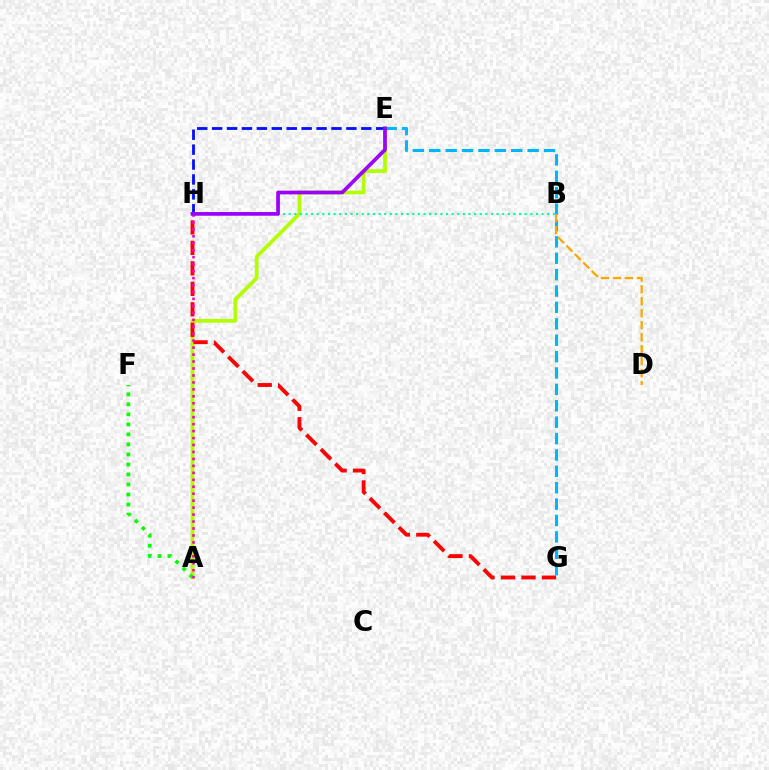{('A', 'E'): [{'color': '#b3ff00', 'line_style': 'solid', 'thickness': 2.73}], ('E', 'G'): [{'color': '#00b5ff', 'line_style': 'dashed', 'thickness': 2.23}], ('A', 'F'): [{'color': '#08ff00', 'line_style': 'dotted', 'thickness': 2.72}], ('E', 'H'): [{'color': '#0010ff', 'line_style': 'dashed', 'thickness': 2.03}, {'color': '#9b00ff', 'line_style': 'solid', 'thickness': 2.66}], ('G', 'H'): [{'color': '#ff0000', 'line_style': 'dashed', 'thickness': 2.78}], ('A', 'H'): [{'color': '#ff00bd', 'line_style': 'dotted', 'thickness': 1.89}], ('B', 'D'): [{'color': '#ffa500', 'line_style': 'dashed', 'thickness': 1.63}], ('B', 'H'): [{'color': '#00ff9d', 'line_style': 'dotted', 'thickness': 1.53}]}